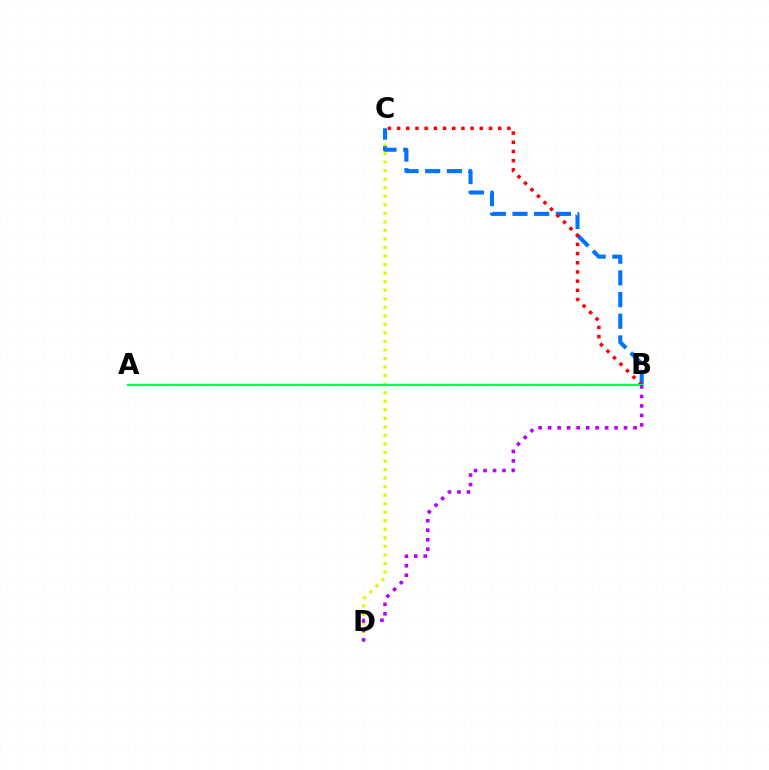{('C', 'D'): [{'color': '#d1ff00', 'line_style': 'dotted', 'thickness': 2.32}], ('B', 'C'): [{'color': '#0074ff', 'line_style': 'dashed', 'thickness': 2.95}, {'color': '#ff0000', 'line_style': 'dotted', 'thickness': 2.5}], ('A', 'B'): [{'color': '#00ff5c', 'line_style': 'solid', 'thickness': 1.6}], ('B', 'D'): [{'color': '#b900ff', 'line_style': 'dotted', 'thickness': 2.58}]}